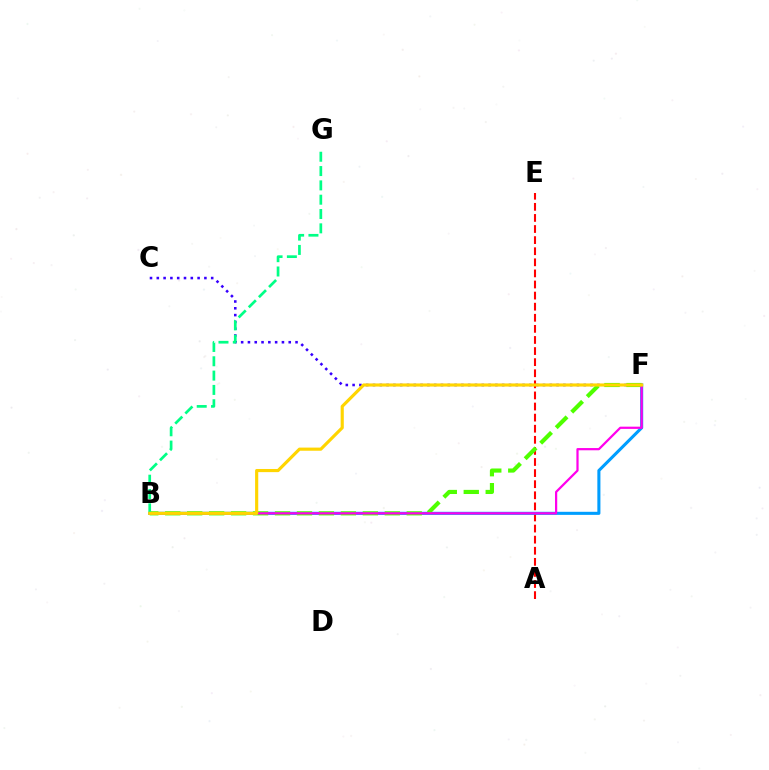{('A', 'E'): [{'color': '#ff0000', 'line_style': 'dashed', 'thickness': 1.51}], ('C', 'F'): [{'color': '#3700ff', 'line_style': 'dotted', 'thickness': 1.85}], ('B', 'F'): [{'color': '#009eff', 'line_style': 'solid', 'thickness': 2.21}, {'color': '#4fff00', 'line_style': 'dashed', 'thickness': 2.98}, {'color': '#ff00ed', 'line_style': 'solid', 'thickness': 1.6}, {'color': '#ffd500', 'line_style': 'solid', 'thickness': 2.26}], ('B', 'G'): [{'color': '#00ff86', 'line_style': 'dashed', 'thickness': 1.95}]}